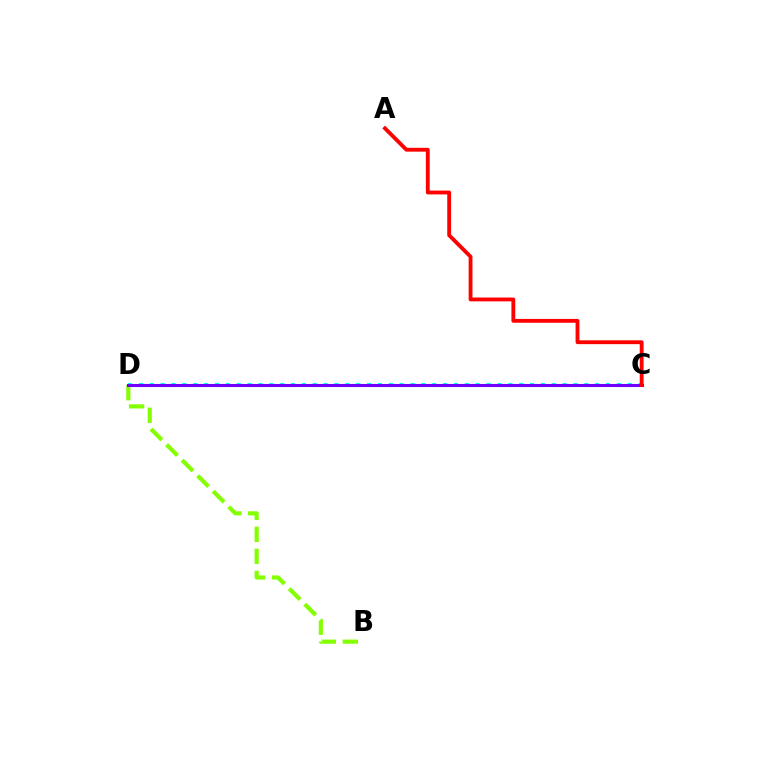{('B', 'D'): [{'color': '#84ff00', 'line_style': 'dashed', 'thickness': 2.99}], ('C', 'D'): [{'color': '#00fff6', 'line_style': 'dotted', 'thickness': 2.95}, {'color': '#7200ff', 'line_style': 'solid', 'thickness': 2.21}], ('A', 'C'): [{'color': '#ff0000', 'line_style': 'solid', 'thickness': 2.76}]}